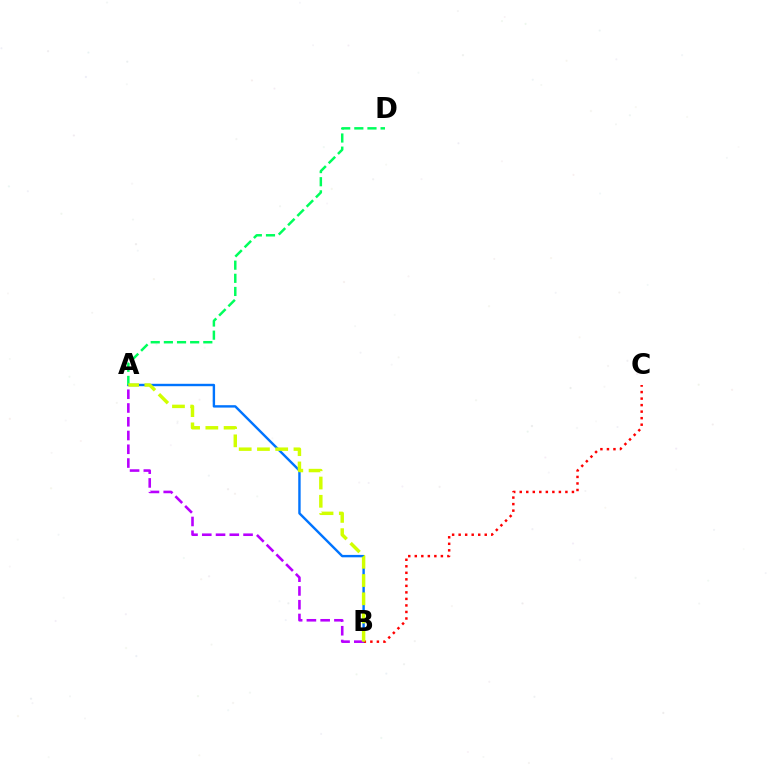{('A', 'B'): [{'color': '#0074ff', 'line_style': 'solid', 'thickness': 1.73}, {'color': '#b900ff', 'line_style': 'dashed', 'thickness': 1.87}, {'color': '#d1ff00', 'line_style': 'dashed', 'thickness': 2.48}], ('B', 'C'): [{'color': '#ff0000', 'line_style': 'dotted', 'thickness': 1.77}], ('A', 'D'): [{'color': '#00ff5c', 'line_style': 'dashed', 'thickness': 1.79}]}